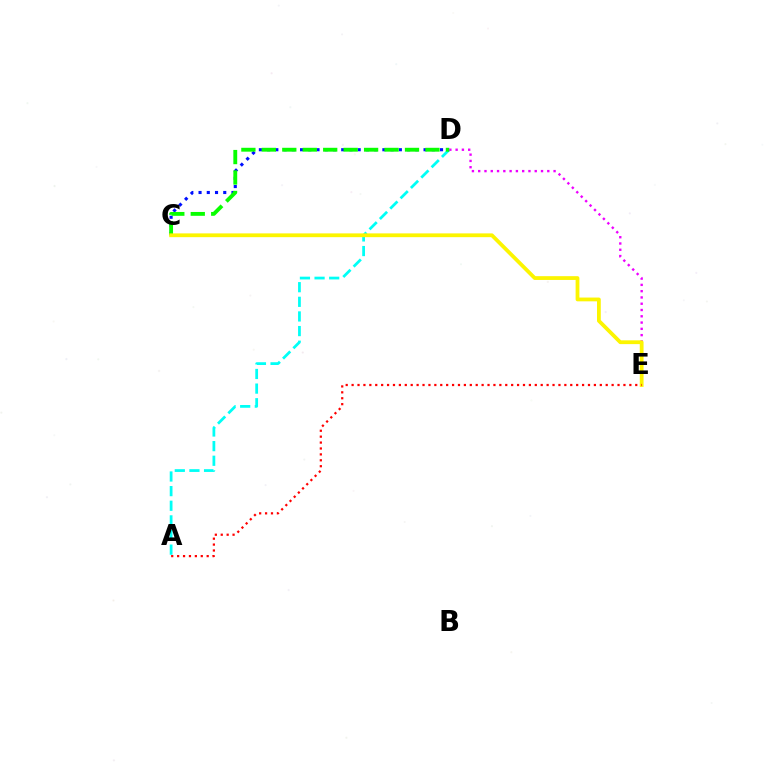{('A', 'D'): [{'color': '#00fff6', 'line_style': 'dashed', 'thickness': 1.99}], ('C', 'D'): [{'color': '#0010ff', 'line_style': 'dotted', 'thickness': 2.24}, {'color': '#08ff00', 'line_style': 'dashed', 'thickness': 2.78}], ('D', 'E'): [{'color': '#ee00ff', 'line_style': 'dotted', 'thickness': 1.71}], ('C', 'E'): [{'color': '#fcf500', 'line_style': 'solid', 'thickness': 2.72}], ('A', 'E'): [{'color': '#ff0000', 'line_style': 'dotted', 'thickness': 1.61}]}